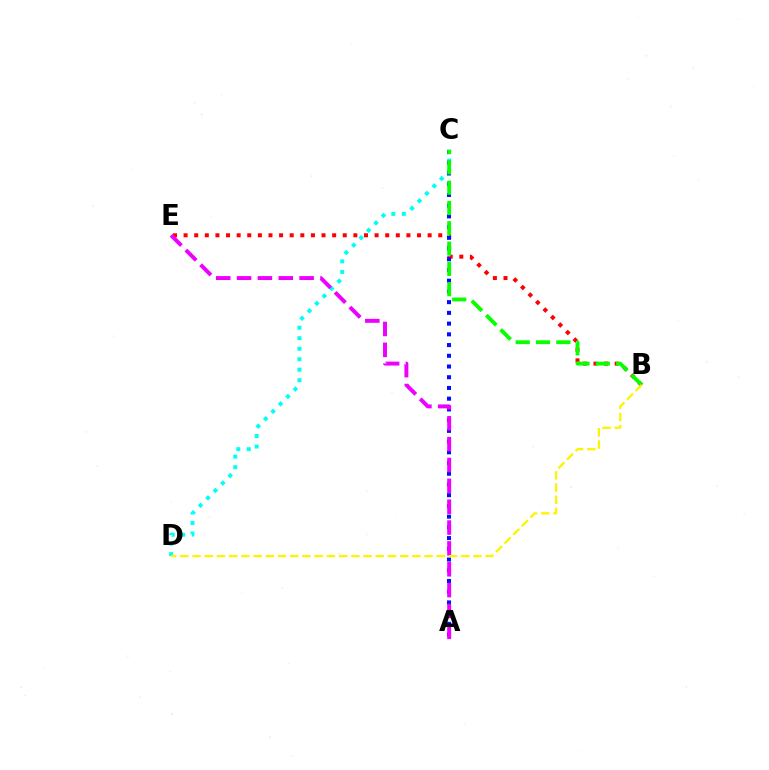{('B', 'E'): [{'color': '#ff0000', 'line_style': 'dotted', 'thickness': 2.88}], ('C', 'D'): [{'color': '#00fff6', 'line_style': 'dotted', 'thickness': 2.85}], ('A', 'C'): [{'color': '#0010ff', 'line_style': 'dotted', 'thickness': 2.91}], ('B', 'C'): [{'color': '#08ff00', 'line_style': 'dashed', 'thickness': 2.76}], ('A', 'E'): [{'color': '#ee00ff', 'line_style': 'dashed', 'thickness': 2.83}], ('B', 'D'): [{'color': '#fcf500', 'line_style': 'dashed', 'thickness': 1.66}]}